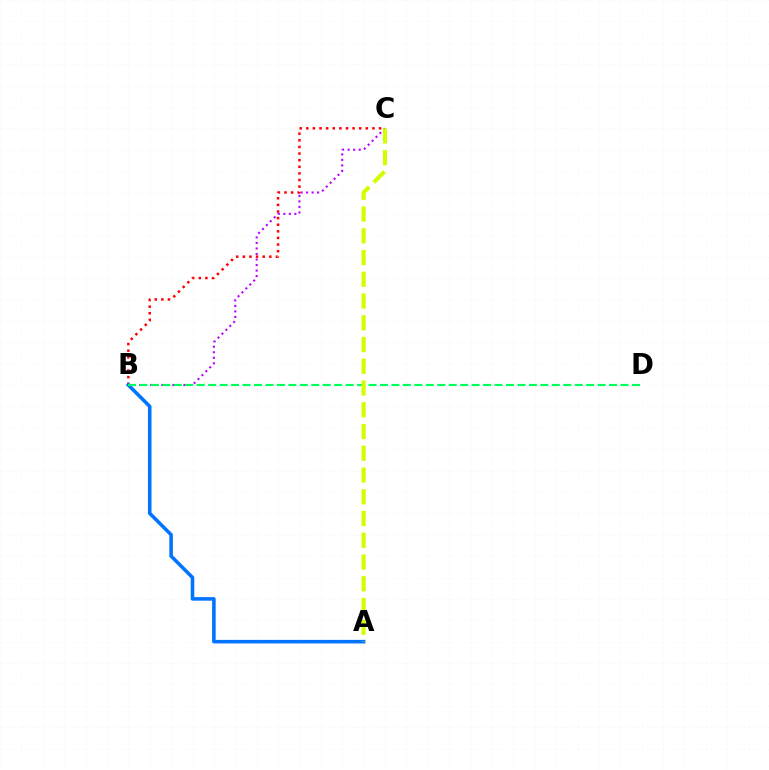{('B', 'C'): [{'color': '#ff0000', 'line_style': 'dotted', 'thickness': 1.8}, {'color': '#b900ff', 'line_style': 'dotted', 'thickness': 1.5}], ('A', 'B'): [{'color': '#0074ff', 'line_style': 'solid', 'thickness': 2.56}], ('B', 'D'): [{'color': '#00ff5c', 'line_style': 'dashed', 'thickness': 1.56}], ('A', 'C'): [{'color': '#d1ff00', 'line_style': 'dashed', 'thickness': 2.95}]}